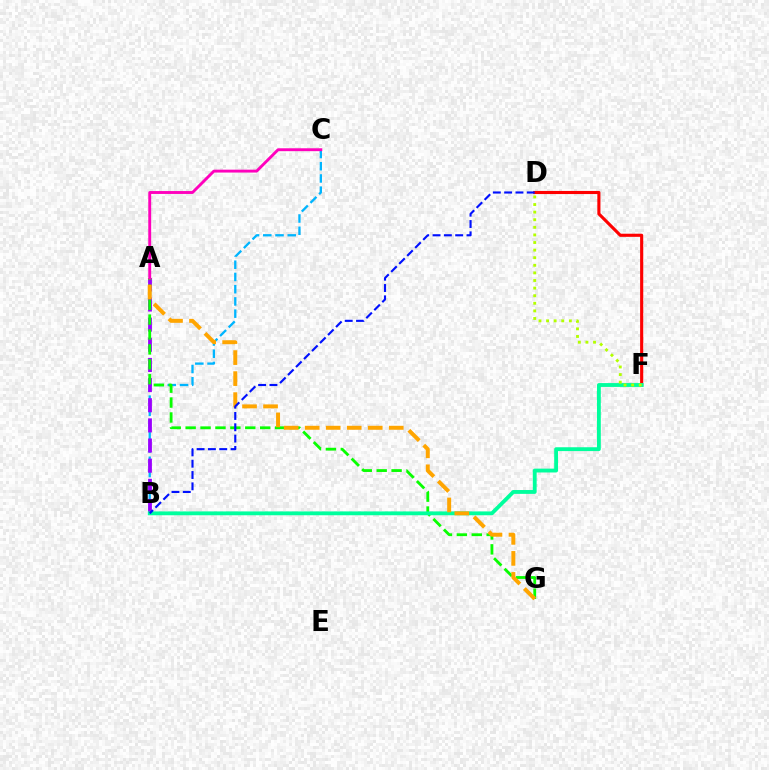{('D', 'F'): [{'color': '#ff0000', 'line_style': 'solid', 'thickness': 2.24}, {'color': '#b3ff00', 'line_style': 'dotted', 'thickness': 2.06}], ('B', 'C'): [{'color': '#00b5ff', 'line_style': 'dashed', 'thickness': 1.66}], ('A', 'B'): [{'color': '#9b00ff', 'line_style': 'dashed', 'thickness': 2.74}], ('A', 'G'): [{'color': '#08ff00', 'line_style': 'dashed', 'thickness': 2.03}, {'color': '#ffa500', 'line_style': 'dashed', 'thickness': 2.85}], ('B', 'F'): [{'color': '#00ff9d', 'line_style': 'solid', 'thickness': 2.77}], ('A', 'C'): [{'color': '#ff00bd', 'line_style': 'solid', 'thickness': 2.08}], ('B', 'D'): [{'color': '#0010ff', 'line_style': 'dashed', 'thickness': 1.54}]}